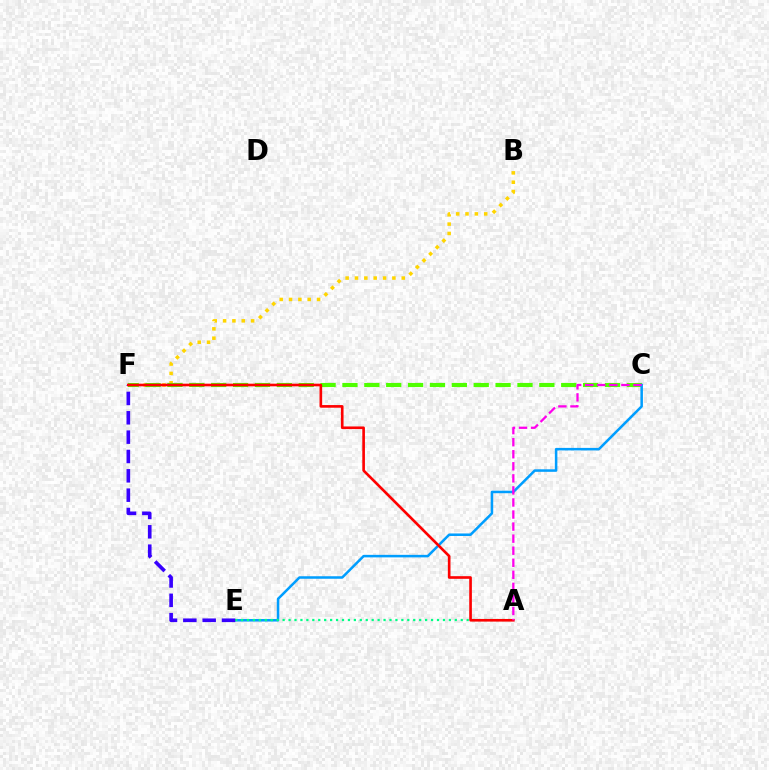{('B', 'F'): [{'color': '#ffd500', 'line_style': 'dotted', 'thickness': 2.54}], ('C', 'F'): [{'color': '#4fff00', 'line_style': 'dashed', 'thickness': 2.97}], ('C', 'E'): [{'color': '#009eff', 'line_style': 'solid', 'thickness': 1.82}], ('A', 'E'): [{'color': '#00ff86', 'line_style': 'dotted', 'thickness': 1.61}], ('E', 'F'): [{'color': '#3700ff', 'line_style': 'dashed', 'thickness': 2.63}], ('A', 'F'): [{'color': '#ff0000', 'line_style': 'solid', 'thickness': 1.9}], ('A', 'C'): [{'color': '#ff00ed', 'line_style': 'dashed', 'thickness': 1.64}]}